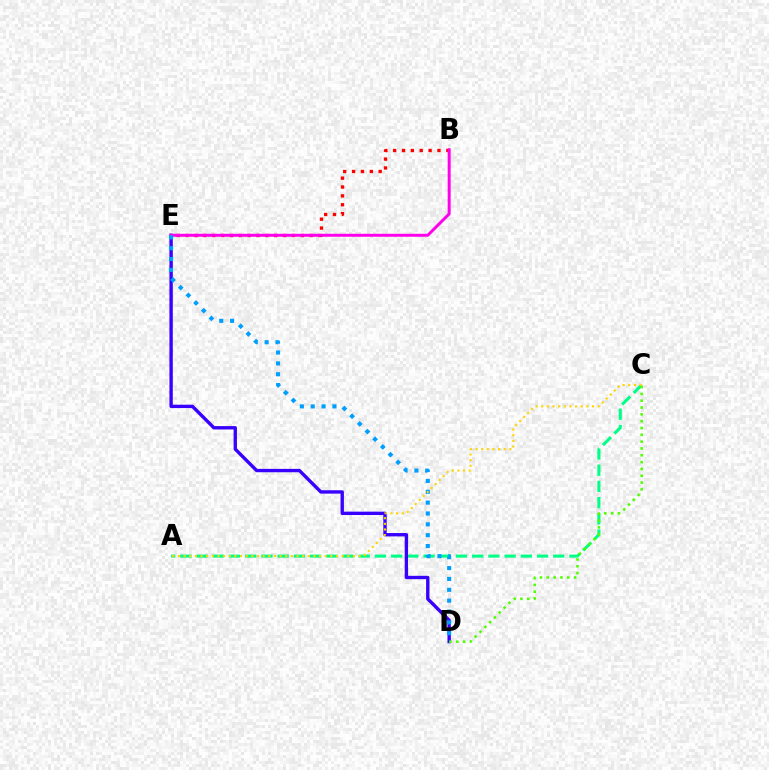{('B', 'E'): [{'color': '#ff0000', 'line_style': 'dotted', 'thickness': 2.41}, {'color': '#ff00ed', 'line_style': 'solid', 'thickness': 2.14}], ('A', 'C'): [{'color': '#00ff86', 'line_style': 'dashed', 'thickness': 2.2}, {'color': '#ffd500', 'line_style': 'dotted', 'thickness': 1.53}], ('D', 'E'): [{'color': '#3700ff', 'line_style': 'solid', 'thickness': 2.42}, {'color': '#009eff', 'line_style': 'dotted', 'thickness': 2.95}], ('C', 'D'): [{'color': '#4fff00', 'line_style': 'dotted', 'thickness': 1.85}]}